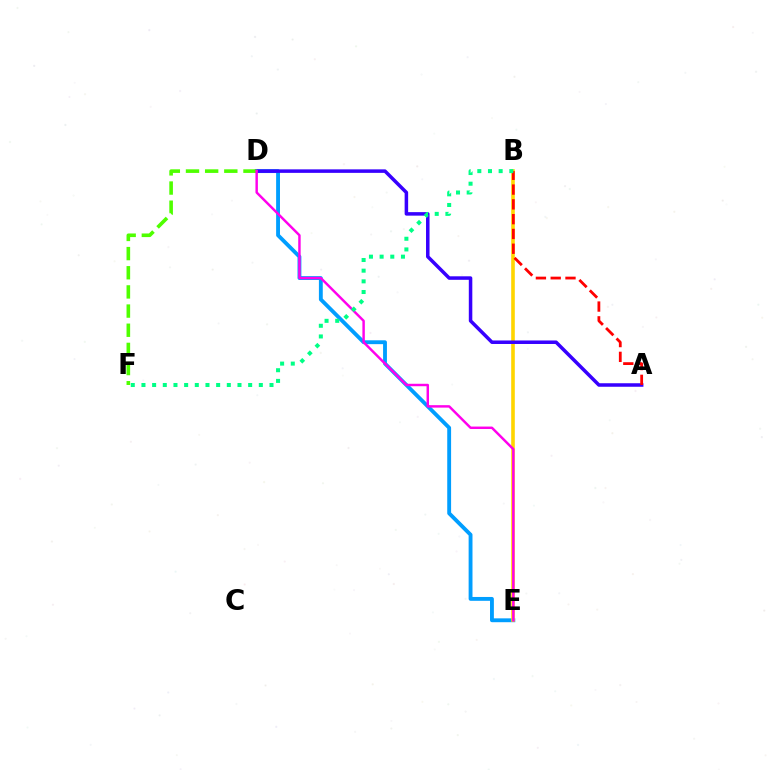{('D', 'E'): [{'color': '#009eff', 'line_style': 'solid', 'thickness': 2.77}, {'color': '#ff00ed', 'line_style': 'solid', 'thickness': 1.76}], ('B', 'E'): [{'color': '#ffd500', 'line_style': 'solid', 'thickness': 2.61}], ('A', 'D'): [{'color': '#3700ff', 'line_style': 'solid', 'thickness': 2.53}], ('D', 'F'): [{'color': '#4fff00', 'line_style': 'dashed', 'thickness': 2.6}], ('A', 'B'): [{'color': '#ff0000', 'line_style': 'dashed', 'thickness': 2.01}], ('B', 'F'): [{'color': '#00ff86', 'line_style': 'dotted', 'thickness': 2.9}]}